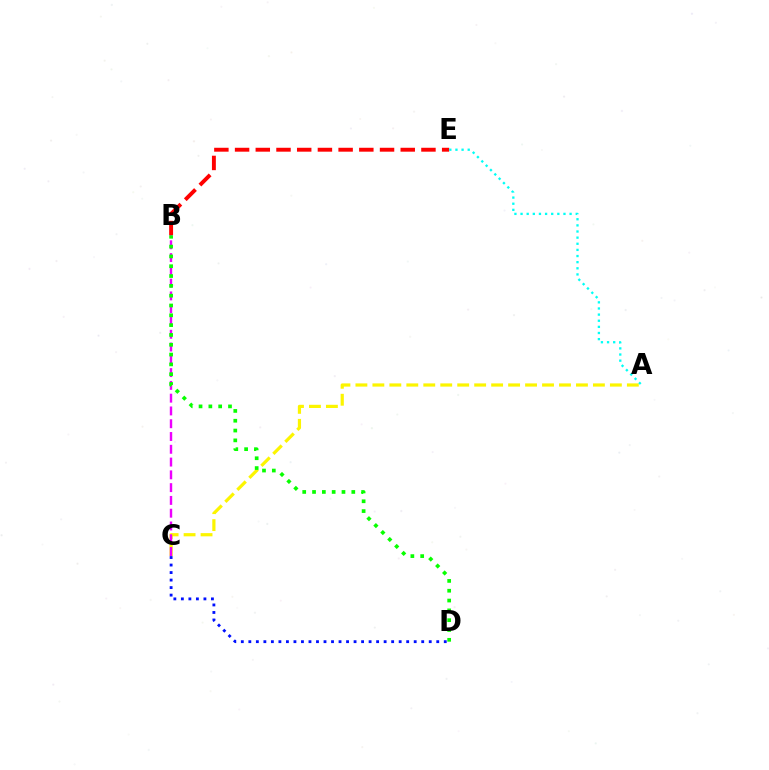{('A', 'C'): [{'color': '#fcf500', 'line_style': 'dashed', 'thickness': 2.3}], ('C', 'D'): [{'color': '#0010ff', 'line_style': 'dotted', 'thickness': 2.04}], ('B', 'E'): [{'color': '#ff0000', 'line_style': 'dashed', 'thickness': 2.81}], ('B', 'C'): [{'color': '#ee00ff', 'line_style': 'dashed', 'thickness': 1.74}], ('B', 'D'): [{'color': '#08ff00', 'line_style': 'dotted', 'thickness': 2.67}], ('A', 'E'): [{'color': '#00fff6', 'line_style': 'dotted', 'thickness': 1.67}]}